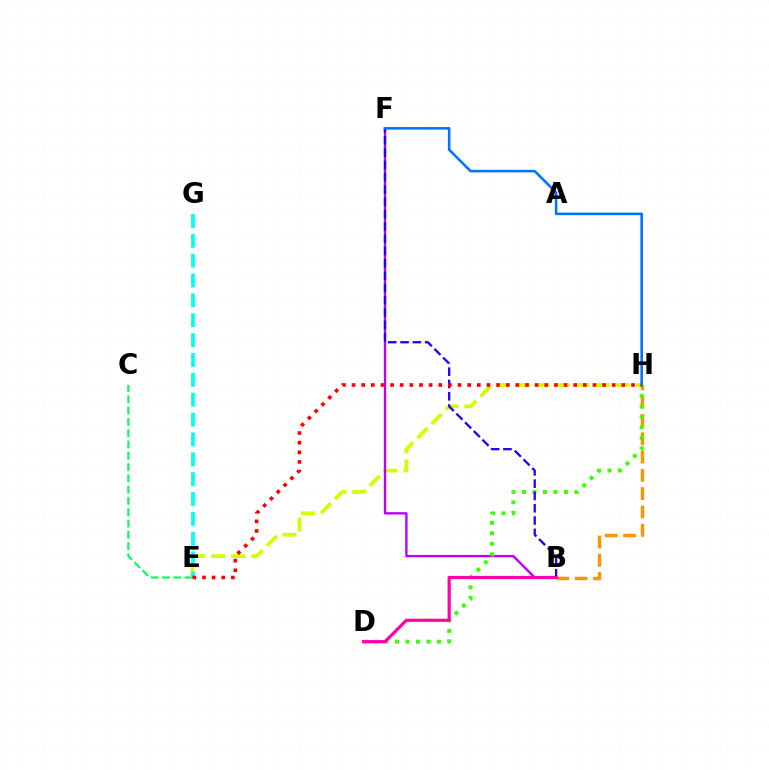{('C', 'E'): [{'color': '#00ff5c', 'line_style': 'dashed', 'thickness': 1.53}], ('B', 'H'): [{'color': '#ff9400', 'line_style': 'dashed', 'thickness': 2.48}], ('E', 'H'): [{'color': '#d1ff00', 'line_style': 'dashed', 'thickness': 2.72}, {'color': '#ff0000', 'line_style': 'dotted', 'thickness': 2.62}], ('B', 'F'): [{'color': '#b900ff', 'line_style': 'solid', 'thickness': 1.7}, {'color': '#2500ff', 'line_style': 'dashed', 'thickness': 1.67}], ('E', 'G'): [{'color': '#00fff6', 'line_style': 'dashed', 'thickness': 2.7}], ('D', 'H'): [{'color': '#3dff00', 'line_style': 'dotted', 'thickness': 2.85}], ('B', 'D'): [{'color': '#ff00ac', 'line_style': 'solid', 'thickness': 2.29}], ('F', 'H'): [{'color': '#0074ff', 'line_style': 'solid', 'thickness': 1.84}]}